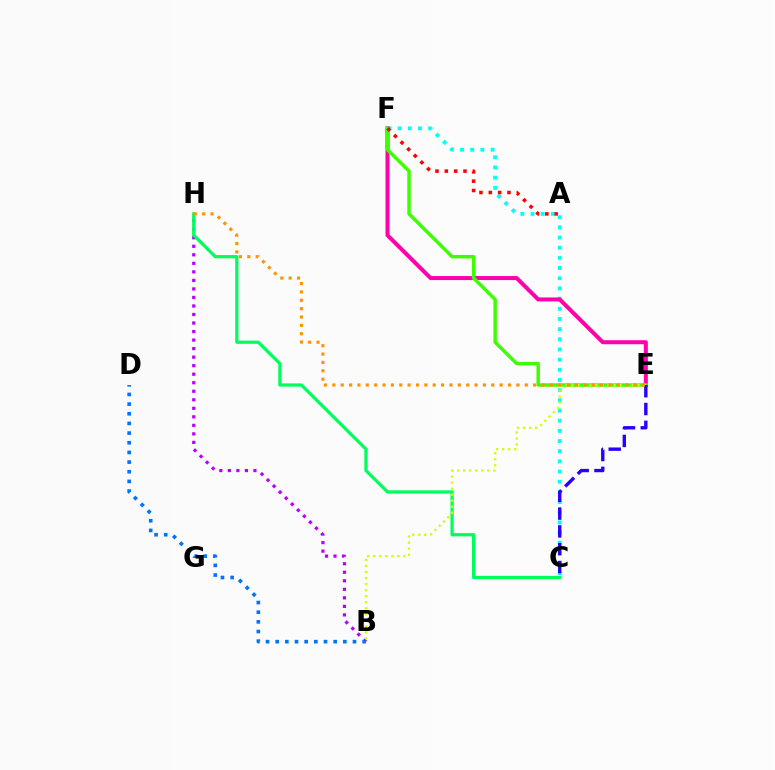{('C', 'F'): [{'color': '#00fff6', 'line_style': 'dotted', 'thickness': 2.76}], ('B', 'H'): [{'color': '#b900ff', 'line_style': 'dotted', 'thickness': 2.32}], ('E', 'F'): [{'color': '#ff00ac', 'line_style': 'solid', 'thickness': 2.88}, {'color': '#3dff00', 'line_style': 'solid', 'thickness': 2.48}], ('C', 'H'): [{'color': '#00ff5c', 'line_style': 'solid', 'thickness': 2.32}], ('B', 'E'): [{'color': '#d1ff00', 'line_style': 'dotted', 'thickness': 1.64}], ('A', 'F'): [{'color': '#ff0000', 'line_style': 'dotted', 'thickness': 2.54}], ('C', 'E'): [{'color': '#2500ff', 'line_style': 'dashed', 'thickness': 2.42}], ('B', 'D'): [{'color': '#0074ff', 'line_style': 'dotted', 'thickness': 2.63}], ('E', 'H'): [{'color': '#ff9400', 'line_style': 'dotted', 'thickness': 2.27}]}